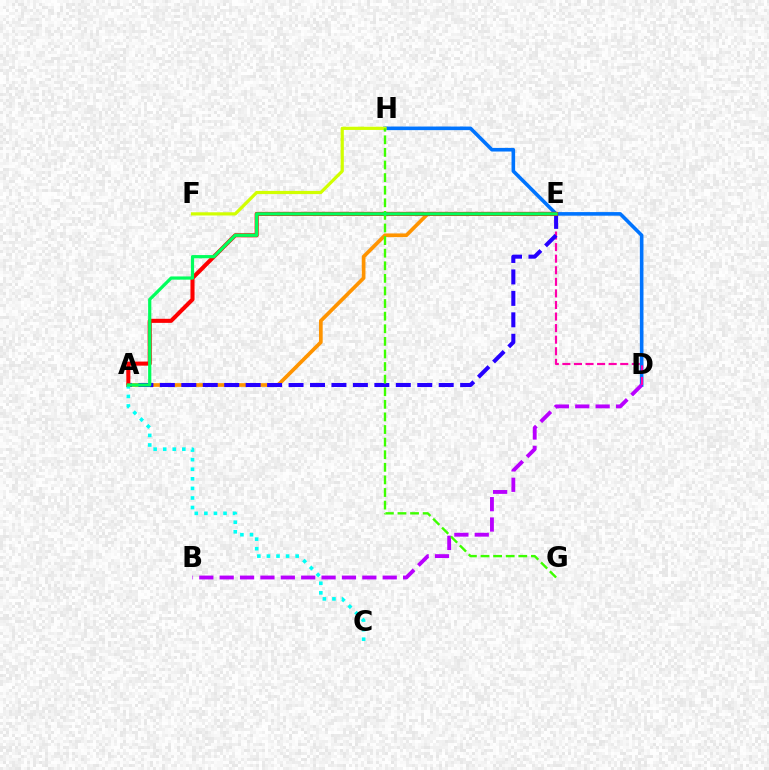{('A', 'E'): [{'color': '#ff9400', 'line_style': 'solid', 'thickness': 2.67}, {'color': '#2500ff', 'line_style': 'dashed', 'thickness': 2.91}, {'color': '#ff0000', 'line_style': 'solid', 'thickness': 2.93}, {'color': '#00ff5c', 'line_style': 'solid', 'thickness': 2.31}], ('D', 'H'): [{'color': '#0074ff', 'line_style': 'solid', 'thickness': 2.59}], ('D', 'E'): [{'color': '#ff00ac', 'line_style': 'dashed', 'thickness': 1.57}], ('B', 'D'): [{'color': '#b900ff', 'line_style': 'dashed', 'thickness': 2.77}], ('F', 'H'): [{'color': '#d1ff00', 'line_style': 'solid', 'thickness': 2.31}], ('G', 'H'): [{'color': '#3dff00', 'line_style': 'dashed', 'thickness': 1.71}], ('A', 'C'): [{'color': '#00fff6', 'line_style': 'dotted', 'thickness': 2.6}]}